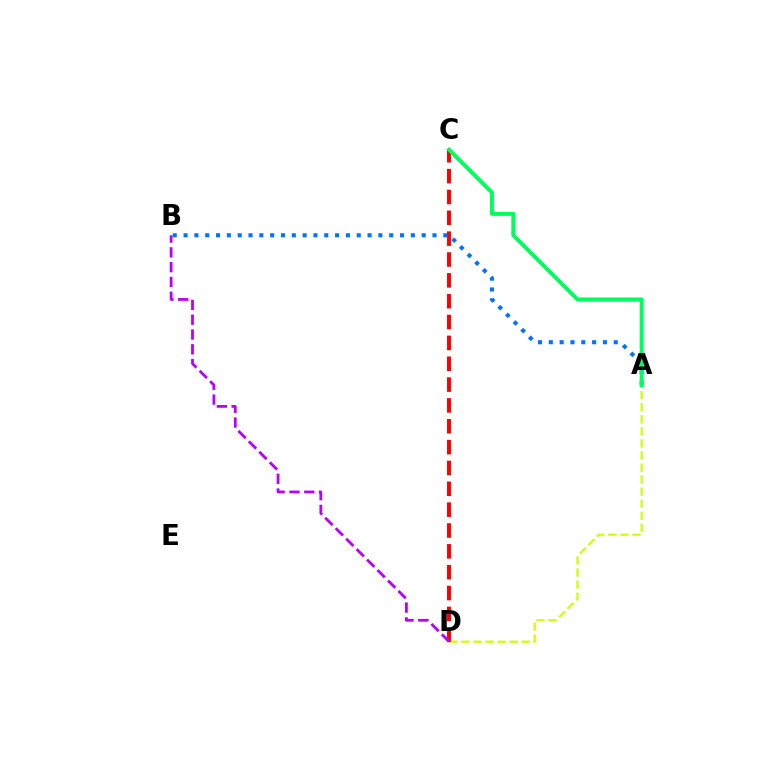{('A', 'D'): [{'color': '#d1ff00', 'line_style': 'dashed', 'thickness': 1.64}], ('C', 'D'): [{'color': '#ff0000', 'line_style': 'dashed', 'thickness': 2.83}], ('A', 'B'): [{'color': '#0074ff', 'line_style': 'dotted', 'thickness': 2.94}], ('B', 'D'): [{'color': '#b900ff', 'line_style': 'dashed', 'thickness': 2.01}], ('A', 'C'): [{'color': '#00ff5c', 'line_style': 'solid', 'thickness': 2.87}]}